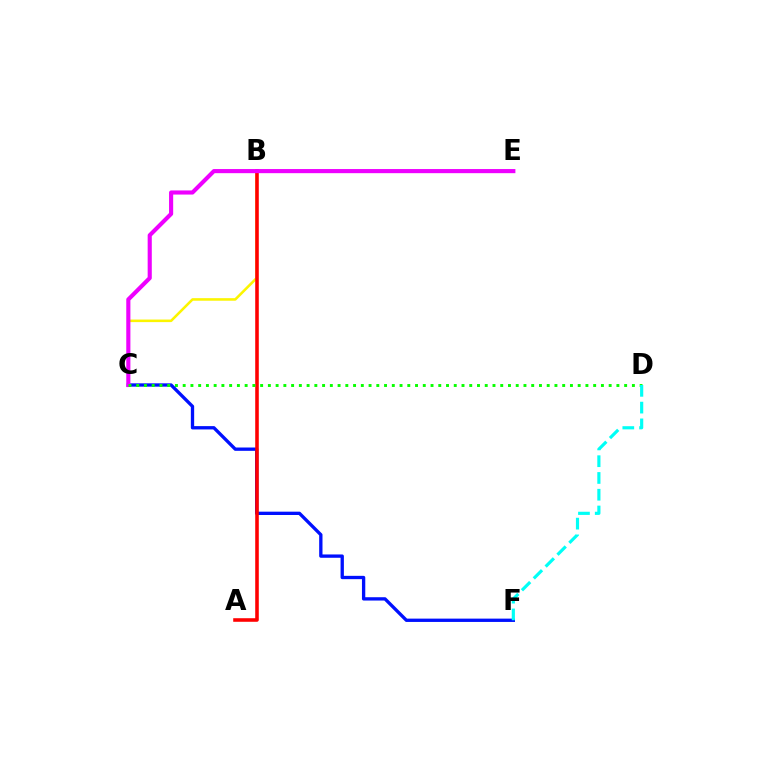{('C', 'F'): [{'color': '#0010ff', 'line_style': 'solid', 'thickness': 2.39}], ('B', 'C'): [{'color': '#fcf500', 'line_style': 'solid', 'thickness': 1.85}], ('A', 'B'): [{'color': '#ff0000', 'line_style': 'solid', 'thickness': 2.57}], ('C', 'E'): [{'color': '#ee00ff', 'line_style': 'solid', 'thickness': 2.97}], ('C', 'D'): [{'color': '#08ff00', 'line_style': 'dotted', 'thickness': 2.1}], ('D', 'F'): [{'color': '#00fff6', 'line_style': 'dashed', 'thickness': 2.28}]}